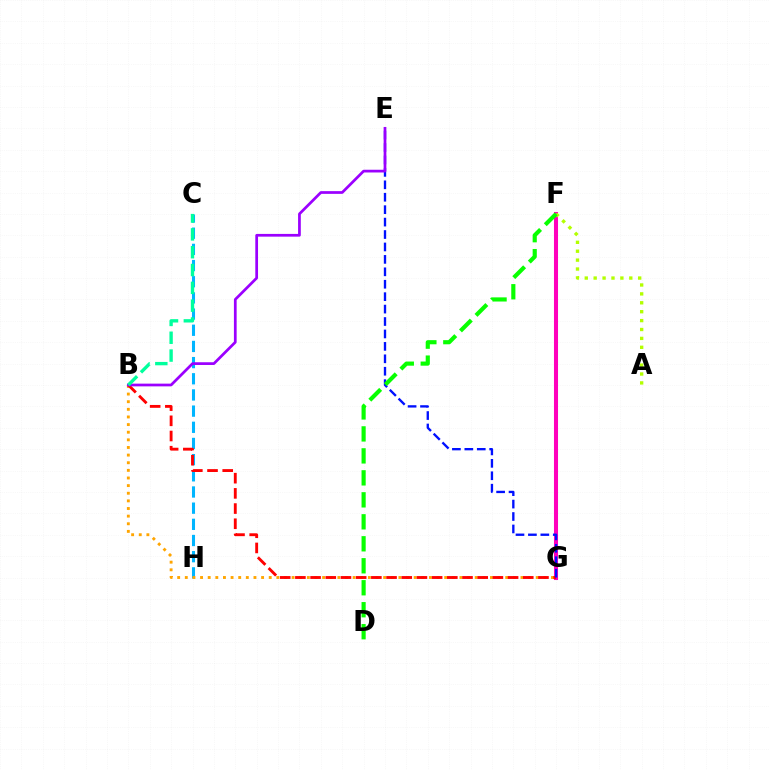{('C', 'H'): [{'color': '#00b5ff', 'line_style': 'dashed', 'thickness': 2.2}], ('F', 'G'): [{'color': '#ff00bd', 'line_style': 'solid', 'thickness': 2.92}], ('B', 'G'): [{'color': '#ffa500', 'line_style': 'dotted', 'thickness': 2.07}, {'color': '#ff0000', 'line_style': 'dashed', 'thickness': 2.06}], ('A', 'F'): [{'color': '#b3ff00', 'line_style': 'dotted', 'thickness': 2.42}], ('E', 'G'): [{'color': '#0010ff', 'line_style': 'dashed', 'thickness': 1.69}], ('B', 'E'): [{'color': '#9b00ff', 'line_style': 'solid', 'thickness': 1.97}], ('D', 'F'): [{'color': '#08ff00', 'line_style': 'dashed', 'thickness': 2.99}], ('B', 'C'): [{'color': '#00ff9d', 'line_style': 'dashed', 'thickness': 2.42}]}